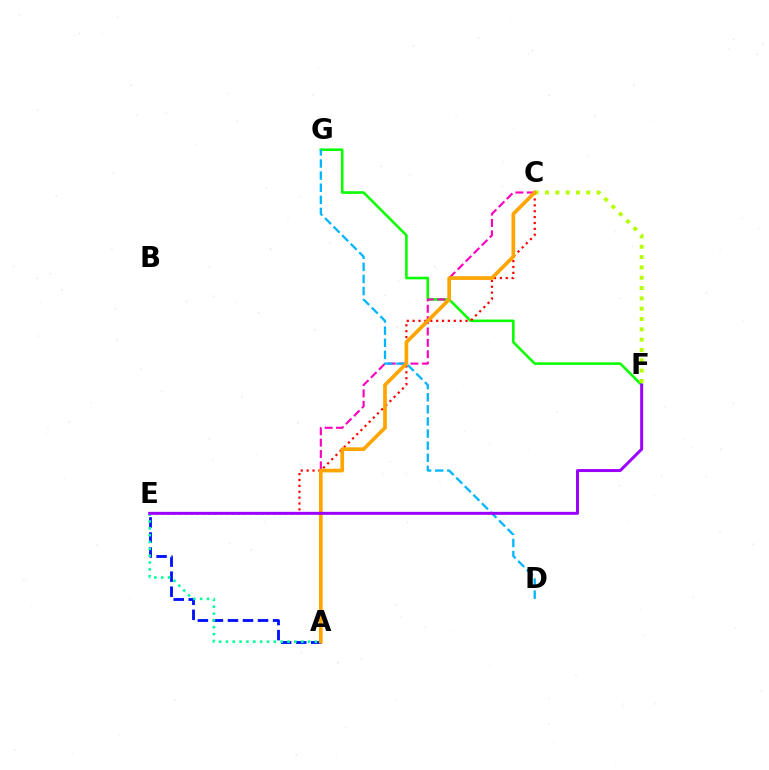{('F', 'G'): [{'color': '#08ff00', 'line_style': 'solid', 'thickness': 1.86}], ('A', 'E'): [{'color': '#0010ff', 'line_style': 'dashed', 'thickness': 2.04}, {'color': '#00ff9d', 'line_style': 'dotted', 'thickness': 1.86}], ('C', 'E'): [{'color': '#ff0000', 'line_style': 'dotted', 'thickness': 1.6}], ('A', 'C'): [{'color': '#ff00bd', 'line_style': 'dashed', 'thickness': 1.54}, {'color': '#ffa500', 'line_style': 'solid', 'thickness': 2.66}], ('D', 'G'): [{'color': '#00b5ff', 'line_style': 'dashed', 'thickness': 1.64}], ('C', 'F'): [{'color': '#b3ff00', 'line_style': 'dotted', 'thickness': 2.8}], ('E', 'F'): [{'color': '#9b00ff', 'line_style': 'solid', 'thickness': 2.14}]}